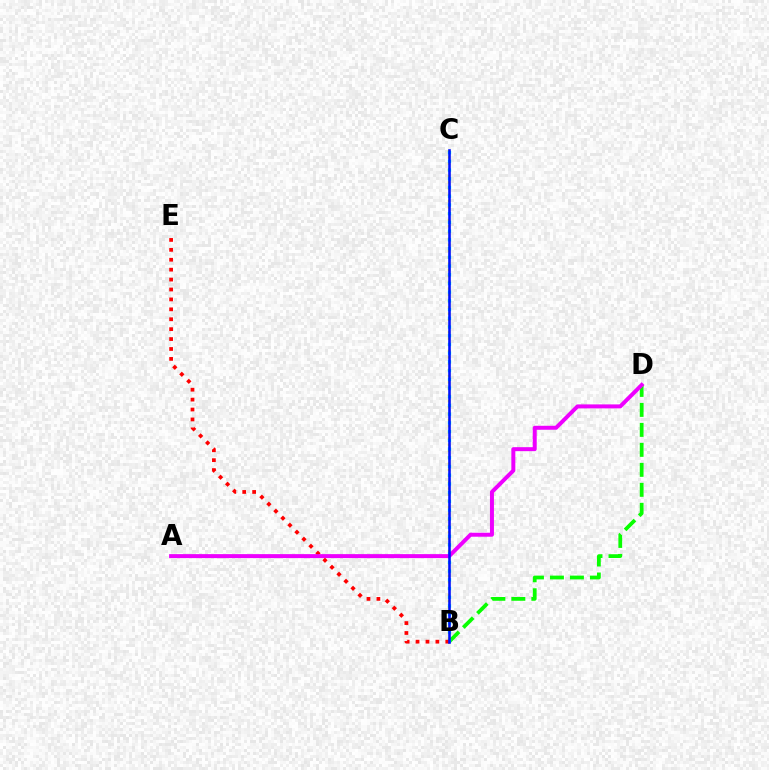{('B', 'C'): [{'color': '#fcf500', 'line_style': 'dotted', 'thickness': 1.7}, {'color': '#00fff6', 'line_style': 'dotted', 'thickness': 2.37}, {'color': '#0010ff', 'line_style': 'solid', 'thickness': 1.87}], ('B', 'D'): [{'color': '#08ff00', 'line_style': 'dashed', 'thickness': 2.71}], ('B', 'E'): [{'color': '#ff0000', 'line_style': 'dotted', 'thickness': 2.69}], ('A', 'D'): [{'color': '#ee00ff', 'line_style': 'solid', 'thickness': 2.87}]}